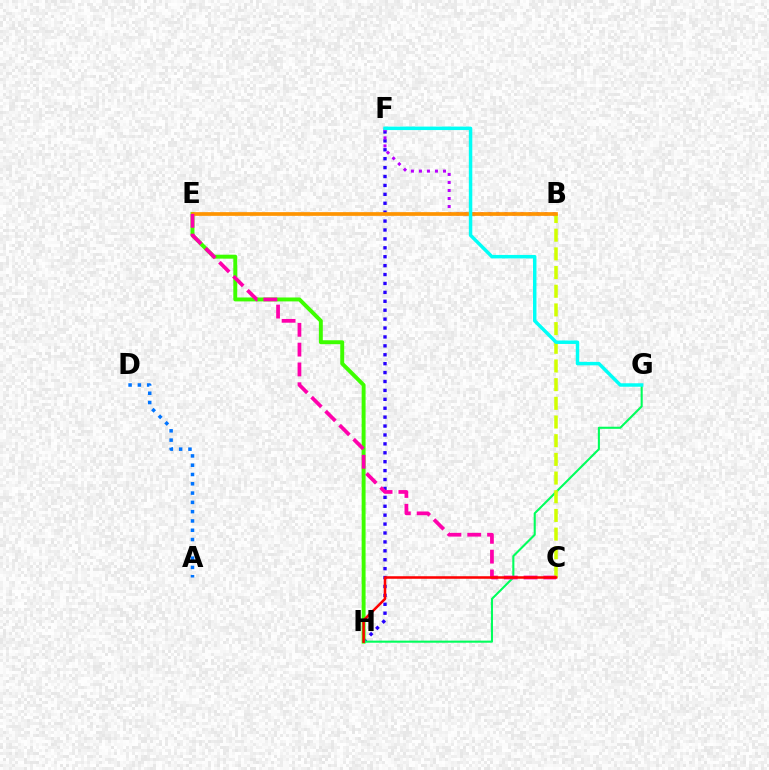{('A', 'D'): [{'color': '#0074ff', 'line_style': 'dotted', 'thickness': 2.52}], ('F', 'H'): [{'color': '#2500ff', 'line_style': 'dotted', 'thickness': 2.42}], ('E', 'H'): [{'color': '#3dff00', 'line_style': 'solid', 'thickness': 2.83}], ('B', 'F'): [{'color': '#b900ff', 'line_style': 'dotted', 'thickness': 2.18}], ('G', 'H'): [{'color': '#00ff5c', 'line_style': 'solid', 'thickness': 1.51}], ('B', 'C'): [{'color': '#d1ff00', 'line_style': 'dashed', 'thickness': 2.54}], ('B', 'E'): [{'color': '#ff9400', 'line_style': 'solid', 'thickness': 2.67}], ('C', 'E'): [{'color': '#ff00ac', 'line_style': 'dashed', 'thickness': 2.69}], ('C', 'H'): [{'color': '#ff0000', 'line_style': 'solid', 'thickness': 1.83}], ('F', 'G'): [{'color': '#00fff6', 'line_style': 'solid', 'thickness': 2.49}]}